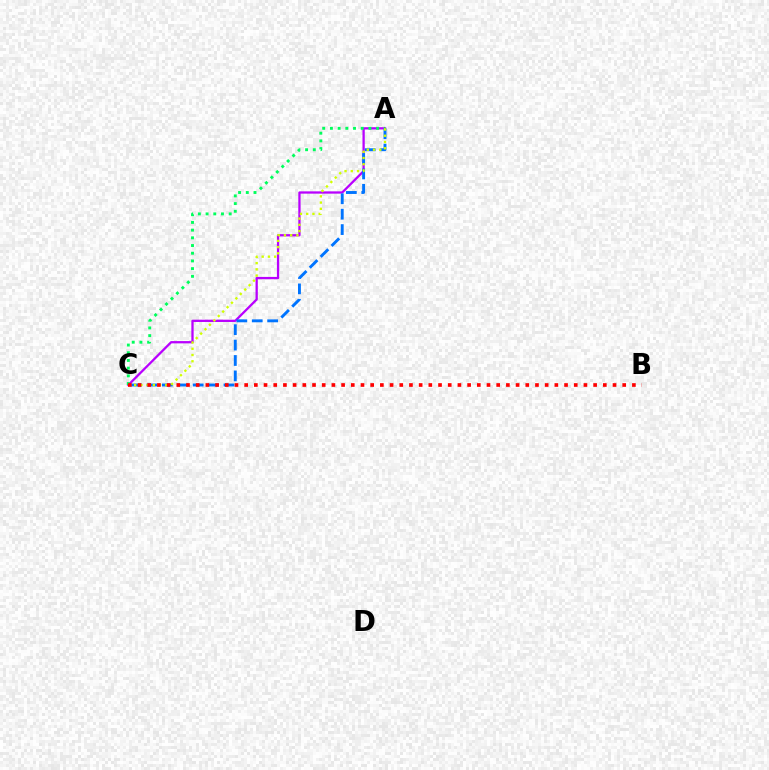{('A', 'C'): [{'color': '#b900ff', 'line_style': 'solid', 'thickness': 1.64}, {'color': '#0074ff', 'line_style': 'dashed', 'thickness': 2.09}, {'color': '#00ff5c', 'line_style': 'dotted', 'thickness': 2.09}, {'color': '#d1ff00', 'line_style': 'dotted', 'thickness': 1.69}], ('B', 'C'): [{'color': '#ff0000', 'line_style': 'dotted', 'thickness': 2.63}]}